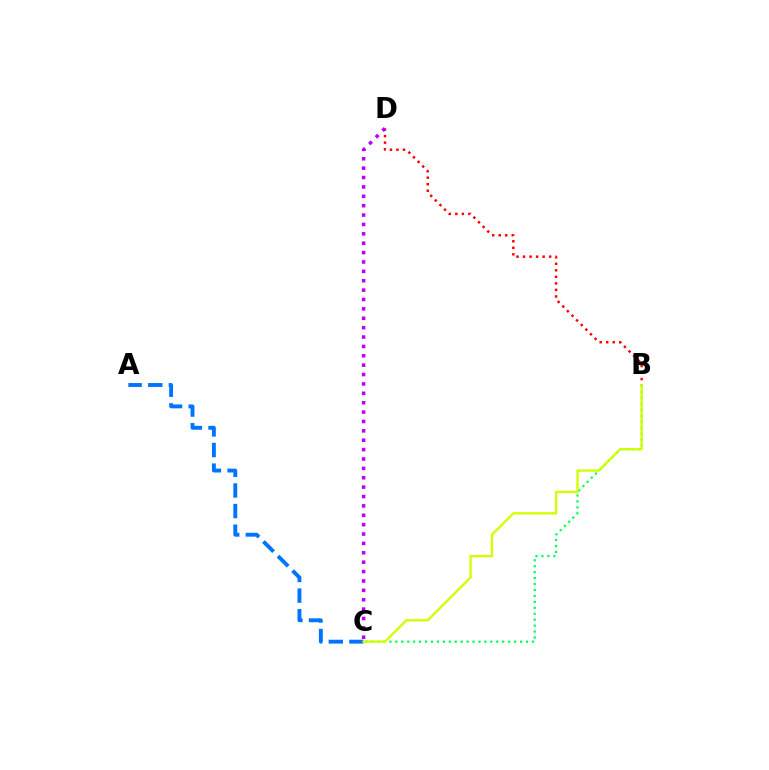{('A', 'C'): [{'color': '#0074ff', 'line_style': 'dashed', 'thickness': 2.8}], ('B', 'C'): [{'color': '#00ff5c', 'line_style': 'dotted', 'thickness': 1.61}, {'color': '#d1ff00', 'line_style': 'solid', 'thickness': 1.7}], ('B', 'D'): [{'color': '#ff0000', 'line_style': 'dotted', 'thickness': 1.77}], ('C', 'D'): [{'color': '#b900ff', 'line_style': 'dotted', 'thickness': 2.55}]}